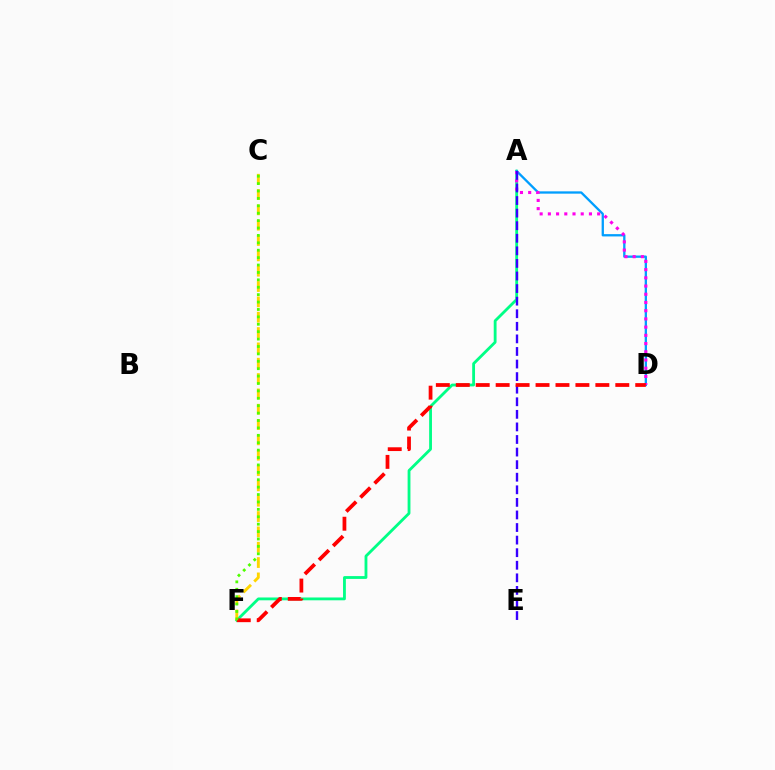{('A', 'F'): [{'color': '#00ff86', 'line_style': 'solid', 'thickness': 2.03}], ('A', 'D'): [{'color': '#009eff', 'line_style': 'solid', 'thickness': 1.66}, {'color': '#ff00ed', 'line_style': 'dotted', 'thickness': 2.23}], ('C', 'F'): [{'color': '#ffd500', 'line_style': 'dashed', 'thickness': 2.08}, {'color': '#4fff00', 'line_style': 'dotted', 'thickness': 2.01}], ('A', 'E'): [{'color': '#3700ff', 'line_style': 'dashed', 'thickness': 1.71}], ('D', 'F'): [{'color': '#ff0000', 'line_style': 'dashed', 'thickness': 2.71}]}